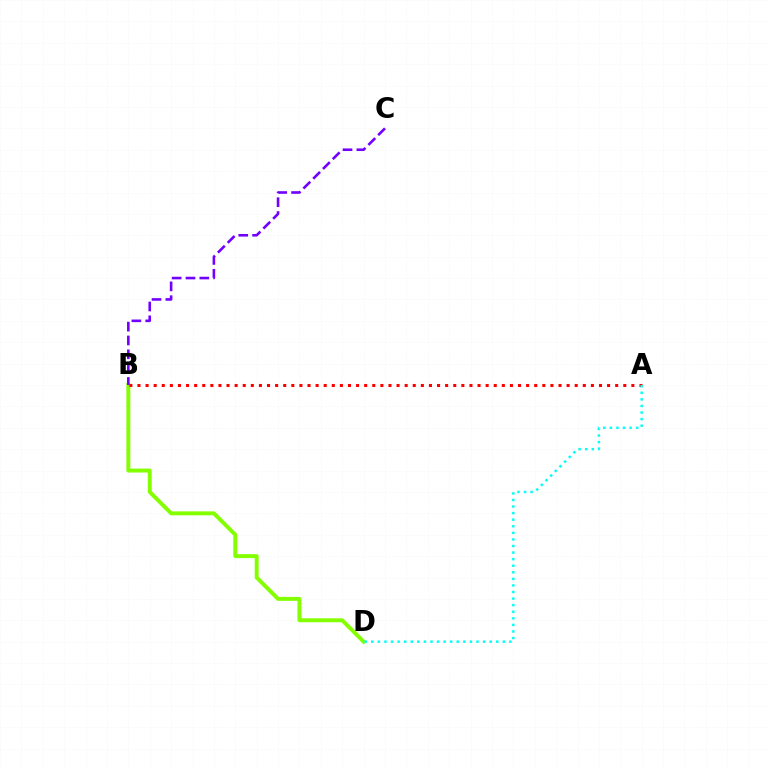{('B', 'D'): [{'color': '#84ff00', 'line_style': 'solid', 'thickness': 2.84}], ('A', 'B'): [{'color': '#ff0000', 'line_style': 'dotted', 'thickness': 2.2}], ('B', 'C'): [{'color': '#7200ff', 'line_style': 'dashed', 'thickness': 1.88}], ('A', 'D'): [{'color': '#00fff6', 'line_style': 'dotted', 'thickness': 1.79}]}